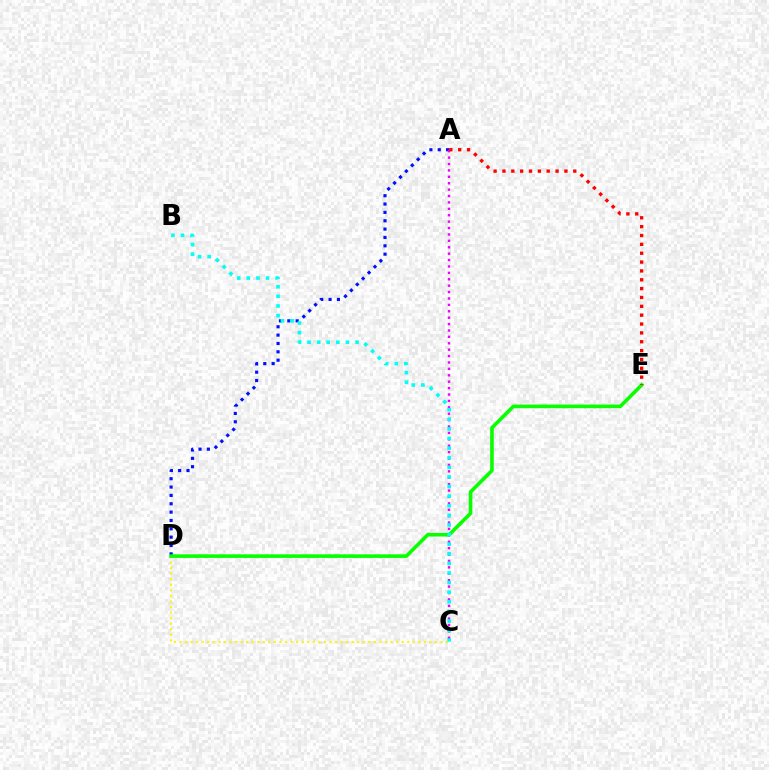{('A', 'D'): [{'color': '#0010ff', 'line_style': 'dotted', 'thickness': 2.27}], ('C', 'D'): [{'color': '#fcf500', 'line_style': 'dotted', 'thickness': 1.51}], ('A', 'C'): [{'color': '#ee00ff', 'line_style': 'dotted', 'thickness': 1.74}], ('D', 'E'): [{'color': '#08ff00', 'line_style': 'solid', 'thickness': 2.59}], ('B', 'C'): [{'color': '#00fff6', 'line_style': 'dotted', 'thickness': 2.61}], ('A', 'E'): [{'color': '#ff0000', 'line_style': 'dotted', 'thickness': 2.41}]}